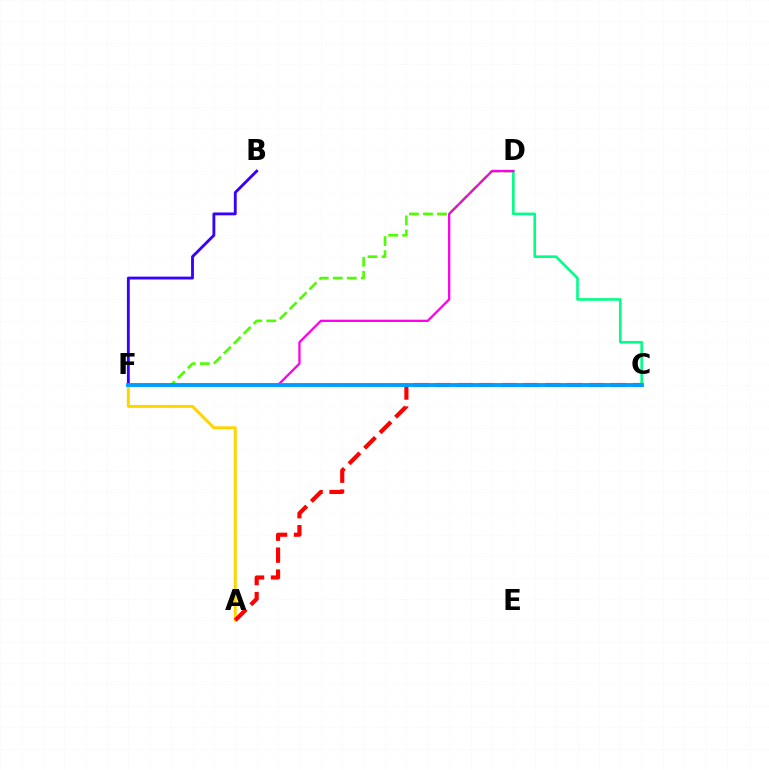{('A', 'F'): [{'color': '#ffd500', 'line_style': 'solid', 'thickness': 2.15}], ('D', 'F'): [{'color': '#4fff00', 'line_style': 'dashed', 'thickness': 1.91}, {'color': '#ff00ed', 'line_style': 'solid', 'thickness': 1.65}], ('C', 'D'): [{'color': '#00ff86', 'line_style': 'solid', 'thickness': 1.88}], ('B', 'F'): [{'color': '#3700ff', 'line_style': 'solid', 'thickness': 2.05}], ('A', 'C'): [{'color': '#ff0000', 'line_style': 'dashed', 'thickness': 2.98}], ('C', 'F'): [{'color': '#009eff', 'line_style': 'solid', 'thickness': 2.79}]}